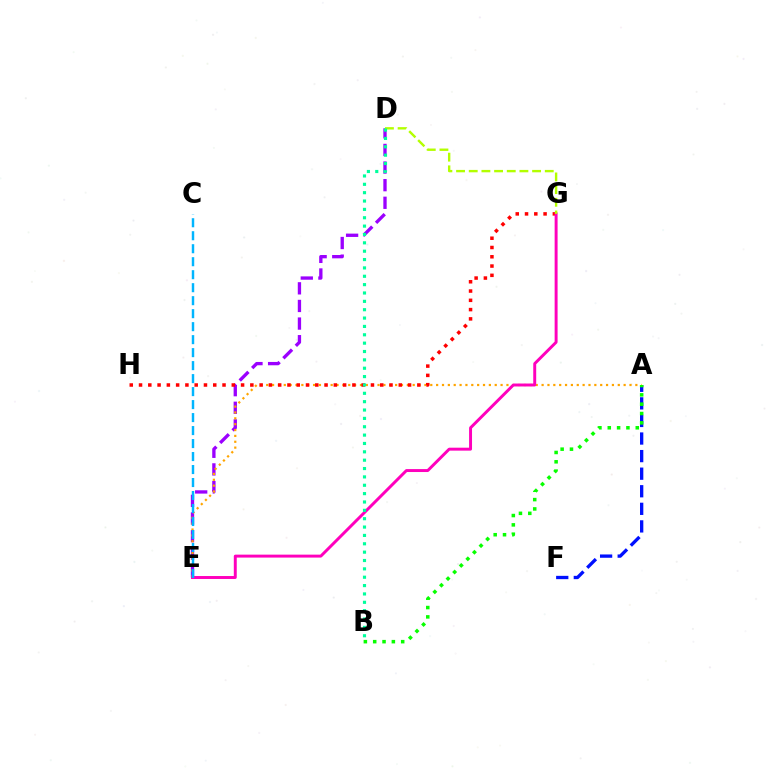{('D', 'E'): [{'color': '#9b00ff', 'line_style': 'dashed', 'thickness': 2.39}], ('A', 'E'): [{'color': '#ffa500', 'line_style': 'dotted', 'thickness': 1.59}], ('G', 'H'): [{'color': '#ff0000', 'line_style': 'dotted', 'thickness': 2.52}], ('E', 'G'): [{'color': '#ff00bd', 'line_style': 'solid', 'thickness': 2.12}], ('A', 'F'): [{'color': '#0010ff', 'line_style': 'dashed', 'thickness': 2.39}], ('D', 'G'): [{'color': '#b3ff00', 'line_style': 'dashed', 'thickness': 1.72}], ('C', 'E'): [{'color': '#00b5ff', 'line_style': 'dashed', 'thickness': 1.76}], ('B', 'D'): [{'color': '#00ff9d', 'line_style': 'dotted', 'thickness': 2.27}], ('A', 'B'): [{'color': '#08ff00', 'line_style': 'dotted', 'thickness': 2.54}]}